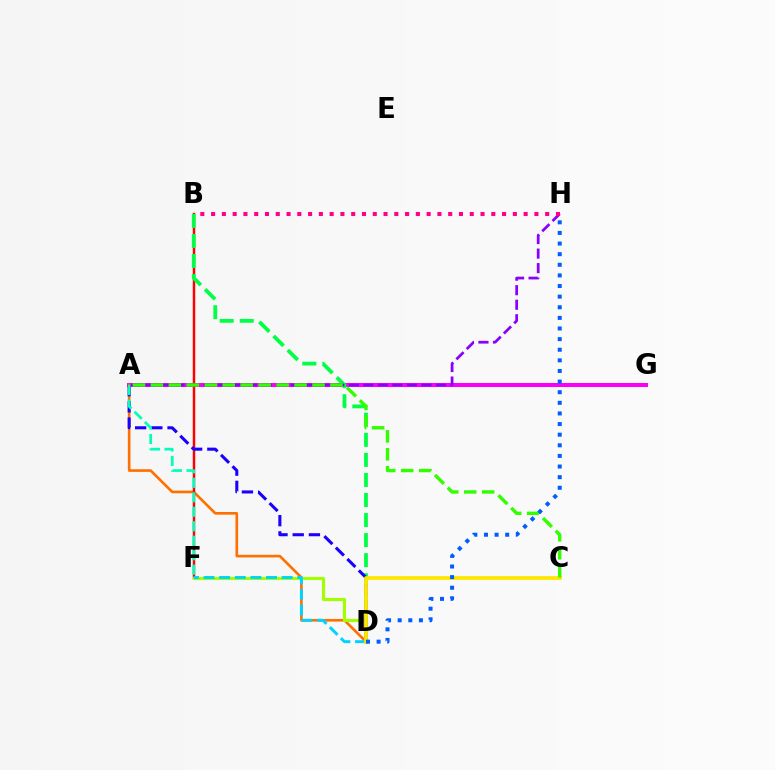{('A', 'G'): [{'color': '#fa00f9', 'line_style': 'solid', 'thickness': 2.88}], ('A', 'D'): [{'color': '#ff7000', 'line_style': 'solid', 'thickness': 1.91}, {'color': '#1900ff', 'line_style': 'dashed', 'thickness': 2.2}], ('B', 'F'): [{'color': '#ff0000', 'line_style': 'solid', 'thickness': 1.77}], ('B', 'D'): [{'color': '#00ff45', 'line_style': 'dashed', 'thickness': 2.72}], ('D', 'F'): [{'color': '#a2ff00', 'line_style': 'solid', 'thickness': 2.25}, {'color': '#00d3ff', 'line_style': 'dashed', 'thickness': 2.12}], ('A', 'F'): [{'color': '#00ffbb', 'line_style': 'dashed', 'thickness': 1.97}], ('C', 'D'): [{'color': '#ffe600', 'line_style': 'solid', 'thickness': 2.7}], ('A', 'H'): [{'color': '#8a00ff', 'line_style': 'dashed', 'thickness': 1.97}], ('A', 'C'): [{'color': '#31ff00', 'line_style': 'dashed', 'thickness': 2.44}], ('B', 'H'): [{'color': '#ff0088', 'line_style': 'dotted', 'thickness': 2.93}], ('D', 'H'): [{'color': '#005dff', 'line_style': 'dotted', 'thickness': 2.88}]}